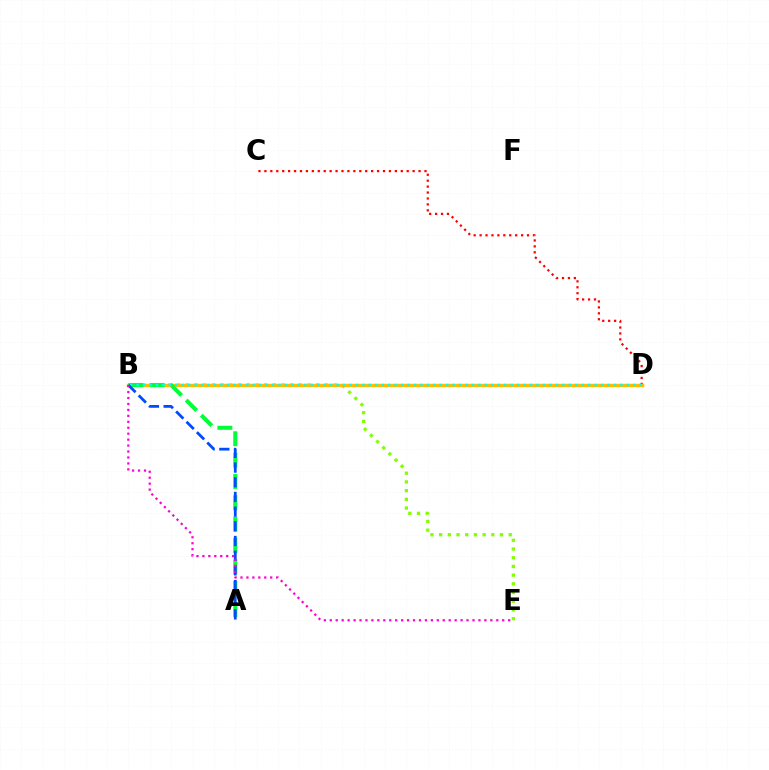{('B', 'D'): [{'color': '#7200ff', 'line_style': 'dotted', 'thickness': 1.87}, {'color': '#ffbd00', 'line_style': 'solid', 'thickness': 2.47}, {'color': '#00fff6', 'line_style': 'dotted', 'thickness': 1.75}], ('B', 'E'): [{'color': '#84ff00', 'line_style': 'dotted', 'thickness': 2.36}, {'color': '#ff00cf', 'line_style': 'dotted', 'thickness': 1.62}], ('C', 'D'): [{'color': '#ff0000', 'line_style': 'dotted', 'thickness': 1.61}], ('A', 'B'): [{'color': '#00ff39', 'line_style': 'dashed', 'thickness': 2.9}, {'color': '#004bff', 'line_style': 'dashed', 'thickness': 1.99}]}